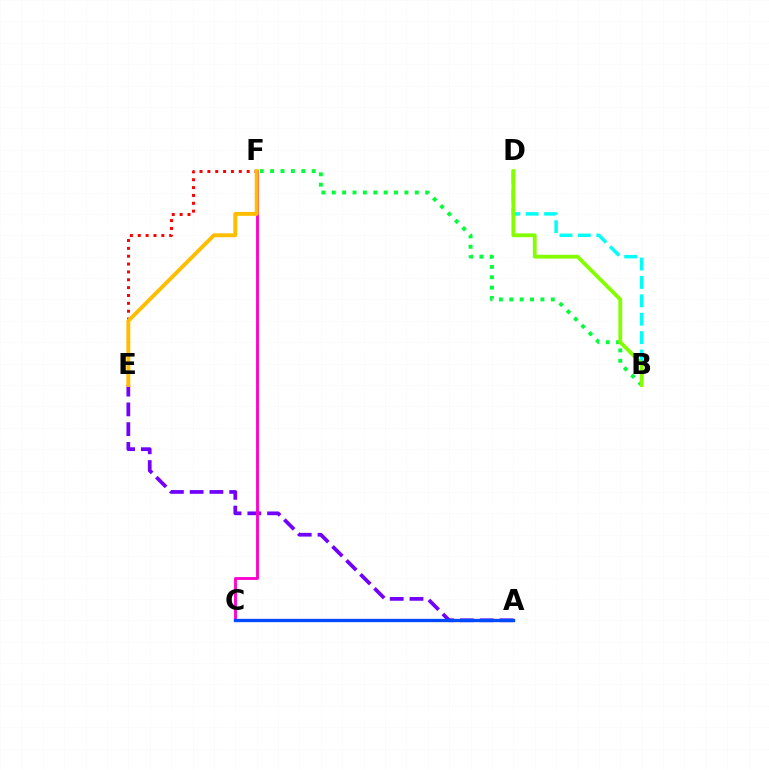{('B', 'D'): [{'color': '#00fff6', 'line_style': 'dashed', 'thickness': 2.5}, {'color': '#84ff00', 'line_style': 'solid', 'thickness': 2.74}], ('A', 'E'): [{'color': '#7200ff', 'line_style': 'dashed', 'thickness': 2.68}], ('C', 'F'): [{'color': '#ff00cf', 'line_style': 'solid', 'thickness': 2.06}], ('B', 'F'): [{'color': '#00ff39', 'line_style': 'dotted', 'thickness': 2.82}], ('E', 'F'): [{'color': '#ff0000', 'line_style': 'dotted', 'thickness': 2.14}, {'color': '#ffbd00', 'line_style': 'solid', 'thickness': 2.81}], ('A', 'C'): [{'color': '#004bff', 'line_style': 'solid', 'thickness': 2.39}]}